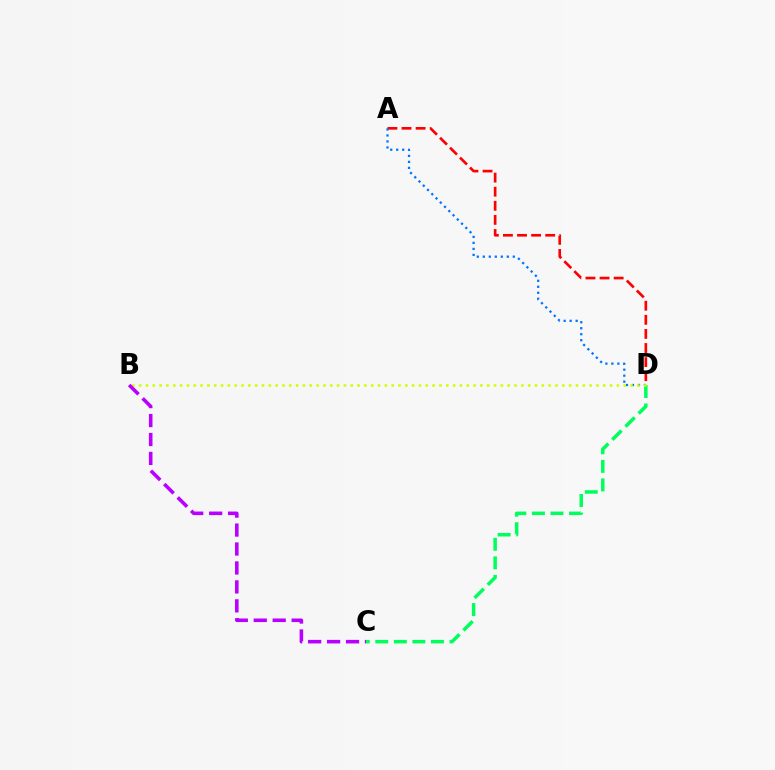{('A', 'D'): [{'color': '#ff0000', 'line_style': 'dashed', 'thickness': 1.91}, {'color': '#0074ff', 'line_style': 'dotted', 'thickness': 1.63}], ('C', 'D'): [{'color': '#00ff5c', 'line_style': 'dashed', 'thickness': 2.52}], ('B', 'D'): [{'color': '#d1ff00', 'line_style': 'dotted', 'thickness': 1.85}], ('B', 'C'): [{'color': '#b900ff', 'line_style': 'dashed', 'thickness': 2.57}]}